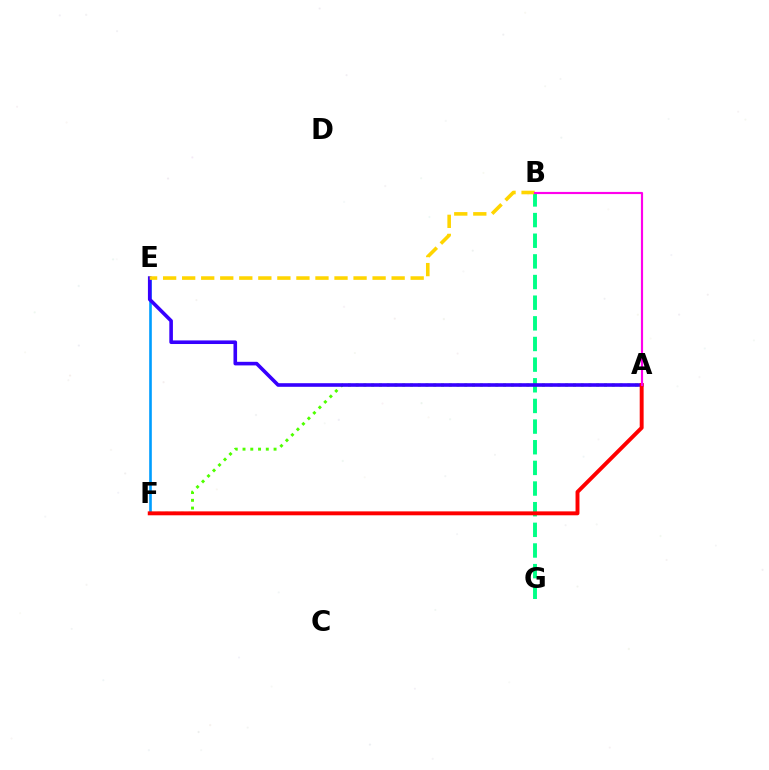{('B', 'G'): [{'color': '#00ff86', 'line_style': 'dashed', 'thickness': 2.81}], ('E', 'F'): [{'color': '#009eff', 'line_style': 'solid', 'thickness': 1.89}], ('A', 'F'): [{'color': '#4fff00', 'line_style': 'dotted', 'thickness': 2.11}, {'color': '#ff0000', 'line_style': 'solid', 'thickness': 2.82}], ('A', 'E'): [{'color': '#3700ff', 'line_style': 'solid', 'thickness': 2.59}], ('B', 'E'): [{'color': '#ffd500', 'line_style': 'dashed', 'thickness': 2.59}], ('A', 'B'): [{'color': '#ff00ed', 'line_style': 'solid', 'thickness': 1.56}]}